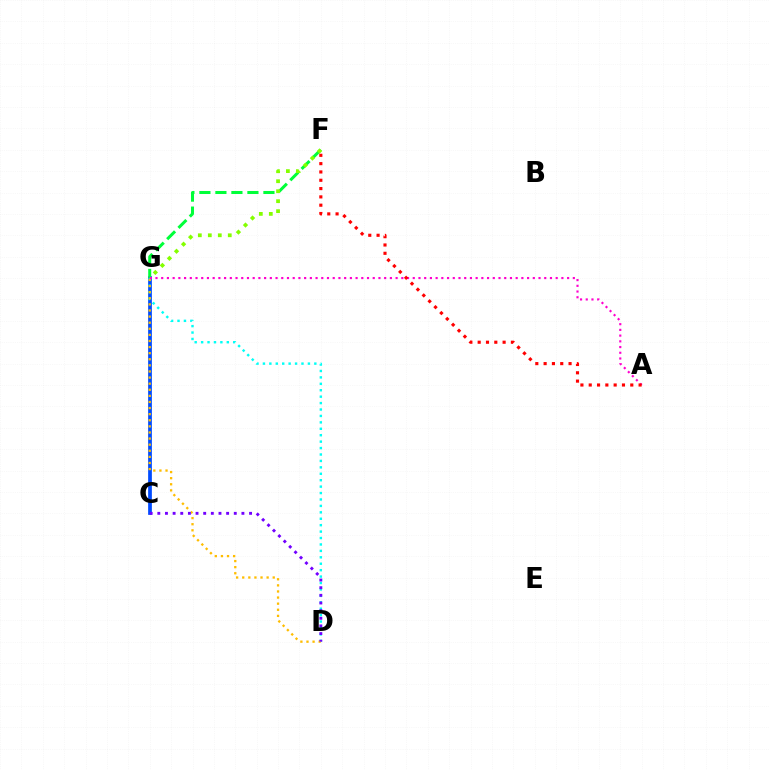{('C', 'G'): [{'color': '#004bff', 'line_style': 'solid', 'thickness': 2.69}], ('D', 'G'): [{'color': '#00fff6', 'line_style': 'dotted', 'thickness': 1.75}, {'color': '#ffbd00', 'line_style': 'dotted', 'thickness': 1.66}], ('F', 'G'): [{'color': '#00ff39', 'line_style': 'dashed', 'thickness': 2.17}, {'color': '#84ff00', 'line_style': 'dotted', 'thickness': 2.71}], ('C', 'D'): [{'color': '#7200ff', 'line_style': 'dotted', 'thickness': 2.08}], ('A', 'G'): [{'color': '#ff00cf', 'line_style': 'dotted', 'thickness': 1.55}], ('A', 'F'): [{'color': '#ff0000', 'line_style': 'dotted', 'thickness': 2.26}]}